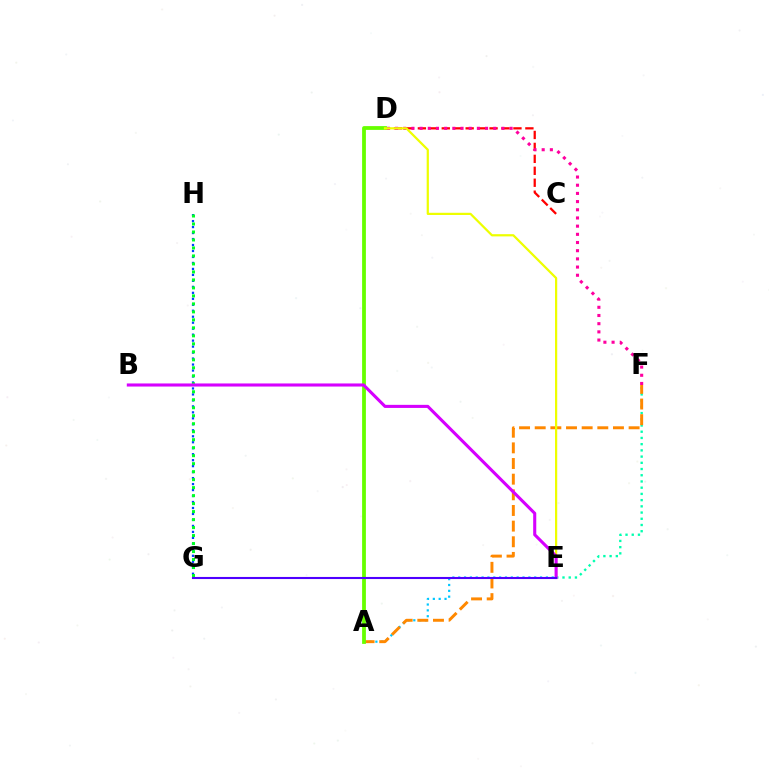{('E', 'F'): [{'color': '#00ffaf', 'line_style': 'dotted', 'thickness': 1.69}], ('G', 'H'): [{'color': '#003fff', 'line_style': 'dotted', 'thickness': 1.62}, {'color': '#00ff27', 'line_style': 'dotted', 'thickness': 2.17}], ('A', 'E'): [{'color': '#00c7ff', 'line_style': 'dotted', 'thickness': 1.59}], ('C', 'D'): [{'color': '#ff0000', 'line_style': 'dashed', 'thickness': 1.62}], ('A', 'F'): [{'color': '#ff8800', 'line_style': 'dashed', 'thickness': 2.13}], ('D', 'F'): [{'color': '#ff00a0', 'line_style': 'dotted', 'thickness': 2.22}], ('A', 'D'): [{'color': '#66ff00', 'line_style': 'solid', 'thickness': 2.73}], ('D', 'E'): [{'color': '#eeff00', 'line_style': 'solid', 'thickness': 1.6}], ('B', 'E'): [{'color': '#d600ff', 'line_style': 'solid', 'thickness': 2.22}], ('E', 'G'): [{'color': '#4f00ff', 'line_style': 'solid', 'thickness': 1.51}]}